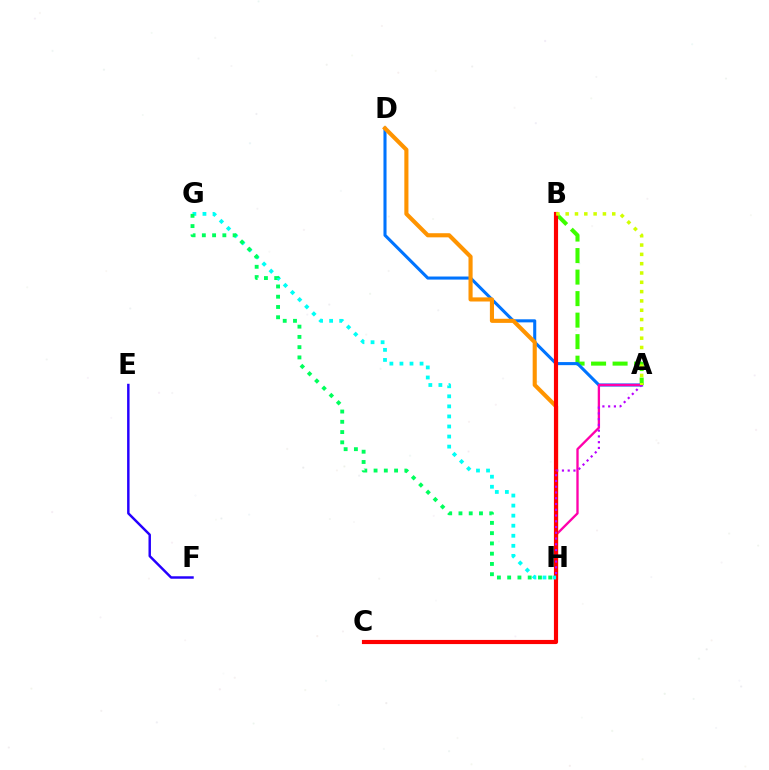{('A', 'B'): [{'color': '#3dff00', 'line_style': 'dashed', 'thickness': 2.92}, {'color': '#d1ff00', 'line_style': 'dotted', 'thickness': 2.53}], ('A', 'D'): [{'color': '#0074ff', 'line_style': 'solid', 'thickness': 2.21}], ('A', 'H'): [{'color': '#ff00ac', 'line_style': 'solid', 'thickness': 1.68}, {'color': '#b900ff', 'line_style': 'dotted', 'thickness': 1.56}], ('D', 'H'): [{'color': '#ff9400', 'line_style': 'solid', 'thickness': 2.96}], ('B', 'C'): [{'color': '#ff0000', 'line_style': 'solid', 'thickness': 2.99}], ('E', 'F'): [{'color': '#2500ff', 'line_style': 'solid', 'thickness': 1.77}], ('G', 'H'): [{'color': '#00fff6', 'line_style': 'dotted', 'thickness': 2.73}, {'color': '#00ff5c', 'line_style': 'dotted', 'thickness': 2.79}]}